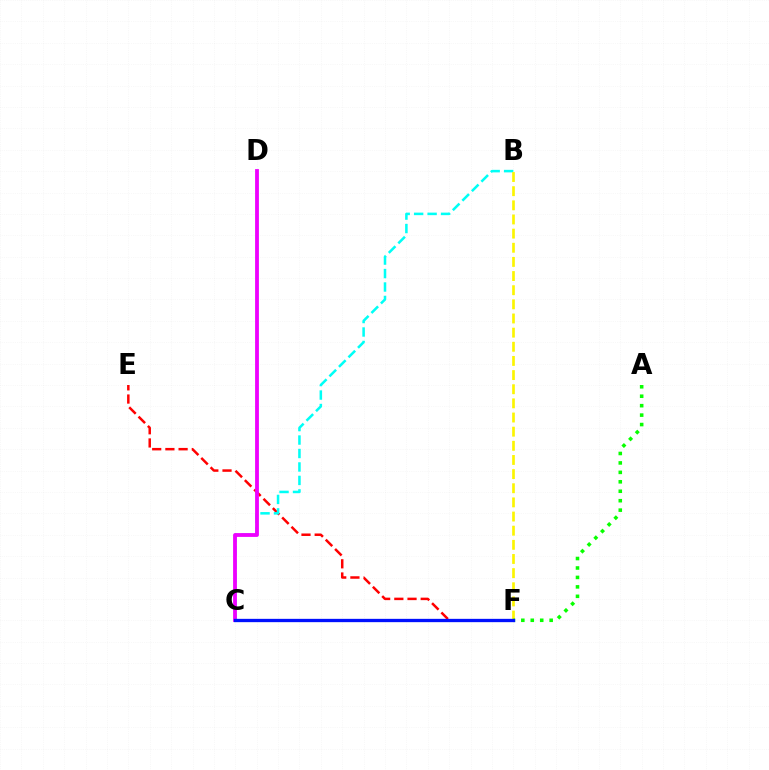{('E', 'F'): [{'color': '#ff0000', 'line_style': 'dashed', 'thickness': 1.79}], ('B', 'C'): [{'color': '#00fff6', 'line_style': 'dashed', 'thickness': 1.83}], ('B', 'F'): [{'color': '#fcf500', 'line_style': 'dashed', 'thickness': 1.92}], ('A', 'F'): [{'color': '#08ff00', 'line_style': 'dotted', 'thickness': 2.57}], ('C', 'D'): [{'color': '#ee00ff', 'line_style': 'solid', 'thickness': 2.74}], ('C', 'F'): [{'color': '#0010ff', 'line_style': 'solid', 'thickness': 2.38}]}